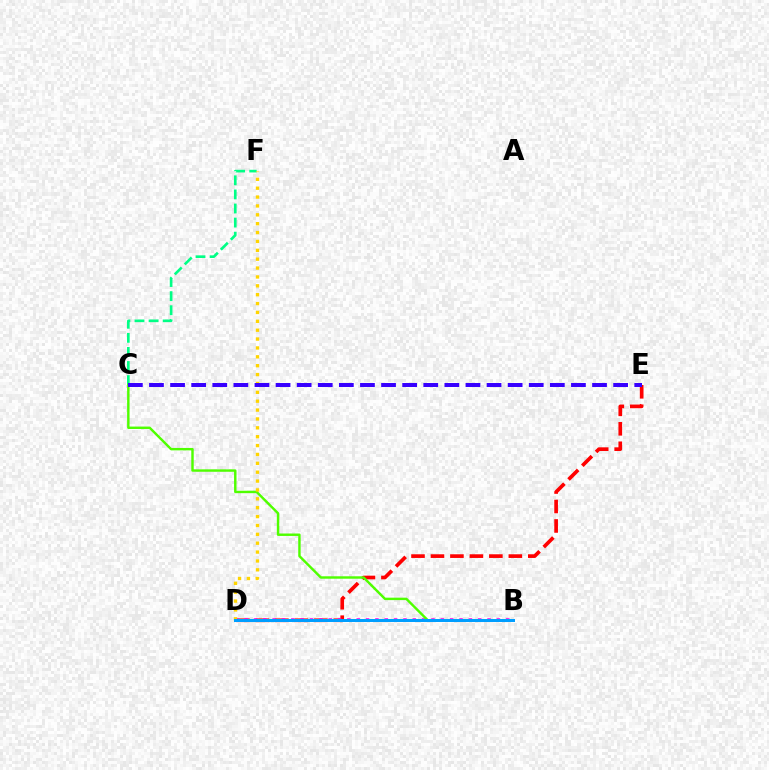{('D', 'E'): [{'color': '#ff0000', 'line_style': 'dashed', 'thickness': 2.64}], ('C', 'F'): [{'color': '#00ff86', 'line_style': 'dashed', 'thickness': 1.91}], ('B', 'D'): [{'color': '#ff00ed', 'line_style': 'dotted', 'thickness': 2.54}, {'color': '#009eff', 'line_style': 'solid', 'thickness': 2.15}], ('B', 'C'): [{'color': '#4fff00', 'line_style': 'solid', 'thickness': 1.75}], ('D', 'F'): [{'color': '#ffd500', 'line_style': 'dotted', 'thickness': 2.41}], ('C', 'E'): [{'color': '#3700ff', 'line_style': 'dashed', 'thickness': 2.87}]}